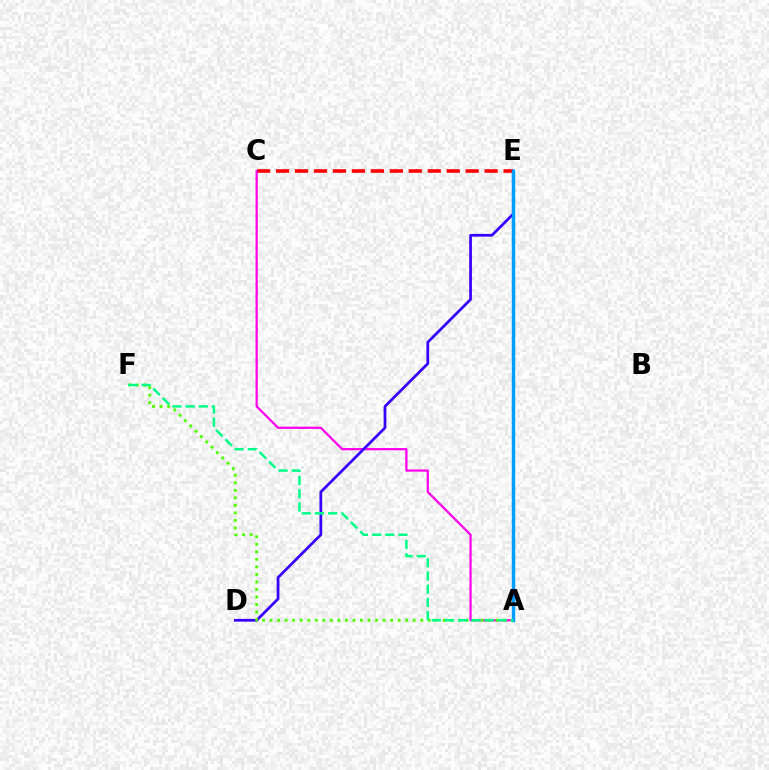{('C', 'E'): [{'color': '#ff0000', 'line_style': 'dashed', 'thickness': 2.58}], ('A', 'C'): [{'color': '#ff00ed', 'line_style': 'solid', 'thickness': 1.61}], ('D', 'E'): [{'color': '#3700ff', 'line_style': 'solid', 'thickness': 1.97}], ('A', 'F'): [{'color': '#4fff00', 'line_style': 'dotted', 'thickness': 2.05}, {'color': '#00ff86', 'line_style': 'dashed', 'thickness': 1.79}], ('A', 'E'): [{'color': '#ffd500', 'line_style': 'dashed', 'thickness': 2.1}, {'color': '#009eff', 'line_style': 'solid', 'thickness': 2.48}]}